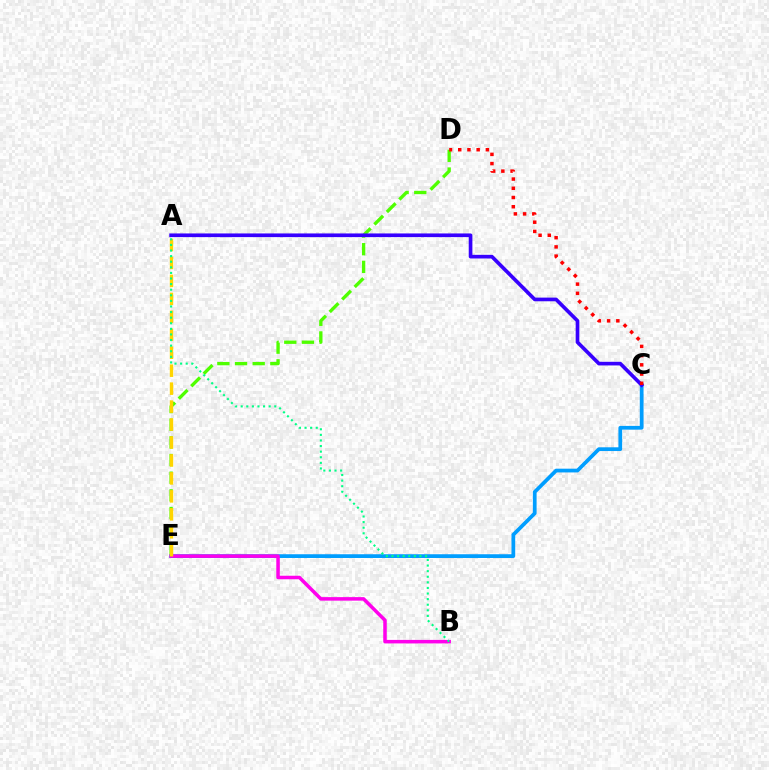{('C', 'E'): [{'color': '#009eff', 'line_style': 'solid', 'thickness': 2.7}], ('D', 'E'): [{'color': '#4fff00', 'line_style': 'dashed', 'thickness': 2.4}], ('B', 'E'): [{'color': '#ff00ed', 'line_style': 'solid', 'thickness': 2.53}], ('A', 'E'): [{'color': '#ffd500', 'line_style': 'dashed', 'thickness': 2.44}], ('A', 'C'): [{'color': '#3700ff', 'line_style': 'solid', 'thickness': 2.64}], ('C', 'D'): [{'color': '#ff0000', 'line_style': 'dotted', 'thickness': 2.5}], ('A', 'B'): [{'color': '#00ff86', 'line_style': 'dotted', 'thickness': 1.52}]}